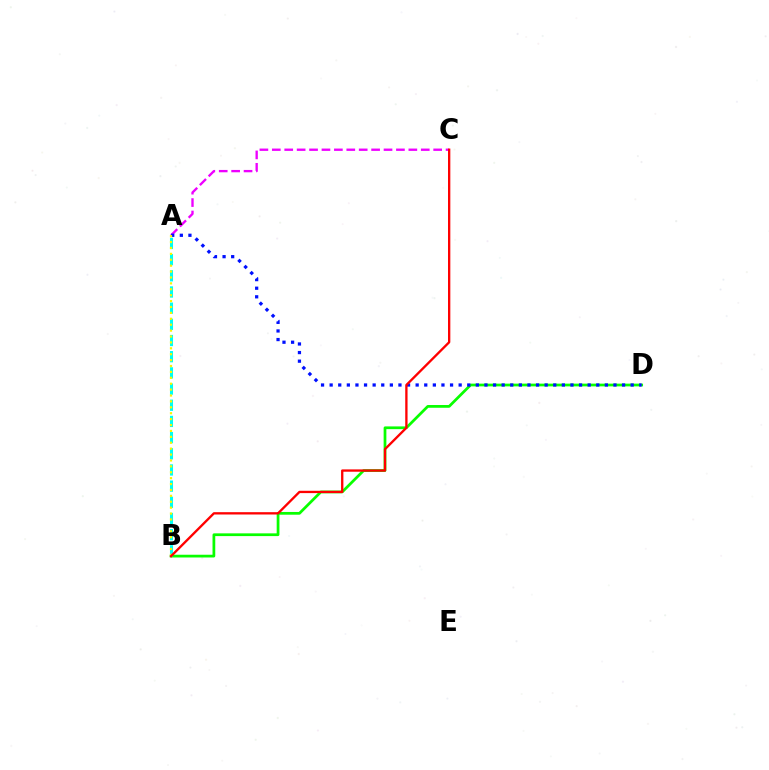{('B', 'D'): [{'color': '#08ff00', 'line_style': 'solid', 'thickness': 1.98}], ('A', 'C'): [{'color': '#ee00ff', 'line_style': 'dashed', 'thickness': 1.69}], ('A', 'B'): [{'color': '#00fff6', 'line_style': 'dashed', 'thickness': 2.2}, {'color': '#fcf500', 'line_style': 'dotted', 'thickness': 1.6}], ('A', 'D'): [{'color': '#0010ff', 'line_style': 'dotted', 'thickness': 2.34}], ('B', 'C'): [{'color': '#ff0000', 'line_style': 'solid', 'thickness': 1.67}]}